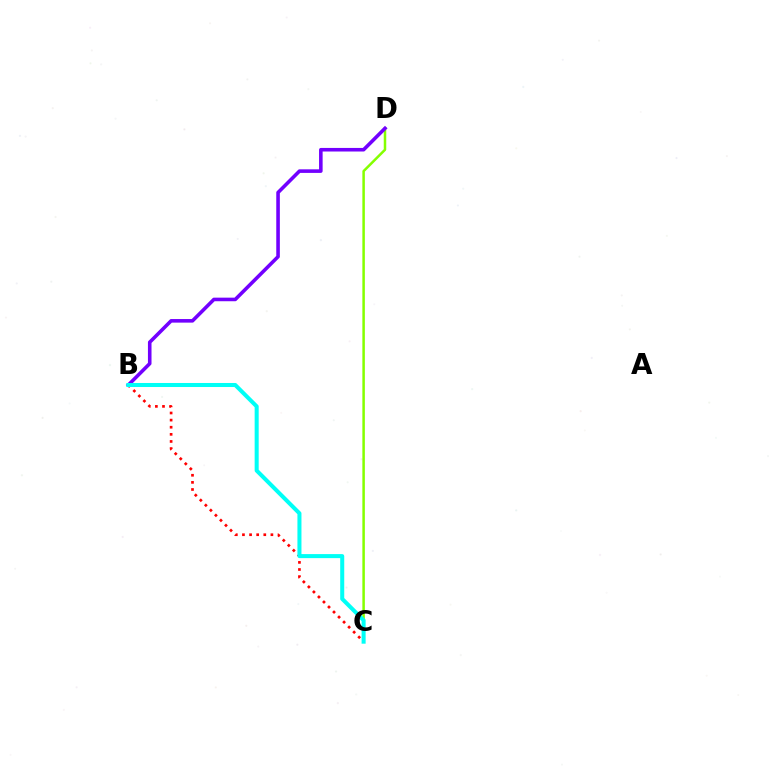{('C', 'D'): [{'color': '#84ff00', 'line_style': 'solid', 'thickness': 1.8}], ('B', 'D'): [{'color': '#7200ff', 'line_style': 'solid', 'thickness': 2.58}], ('B', 'C'): [{'color': '#ff0000', 'line_style': 'dotted', 'thickness': 1.93}, {'color': '#00fff6', 'line_style': 'solid', 'thickness': 2.9}]}